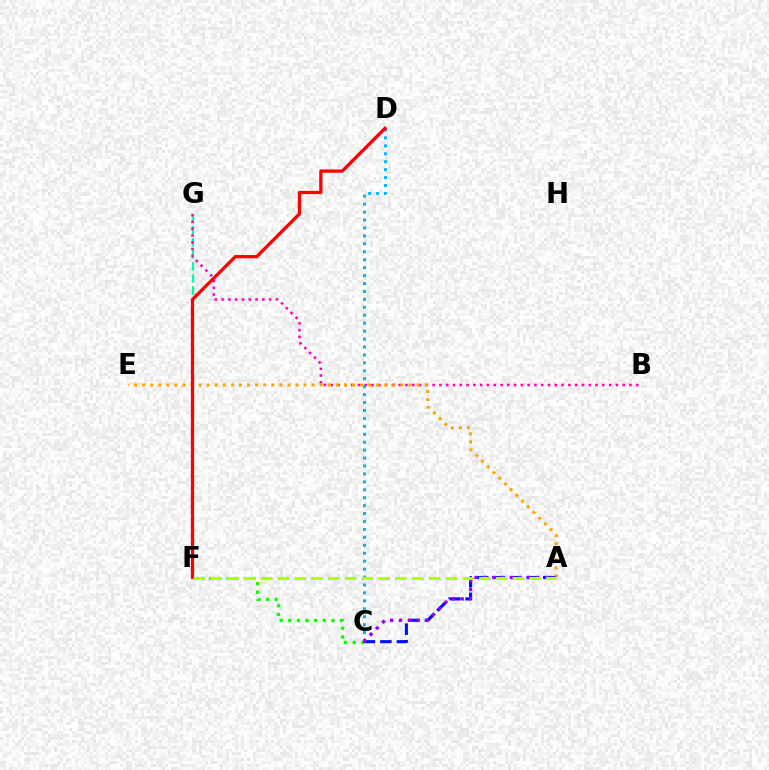{('C', 'F'): [{'color': '#08ff00', 'line_style': 'dotted', 'thickness': 2.35}], ('A', 'C'): [{'color': '#0010ff', 'line_style': 'dashed', 'thickness': 2.24}, {'color': '#9b00ff', 'line_style': 'dotted', 'thickness': 2.4}], ('F', 'G'): [{'color': '#00ff9d', 'line_style': 'dashed', 'thickness': 1.64}], ('B', 'G'): [{'color': '#ff00bd', 'line_style': 'dotted', 'thickness': 1.84}], ('A', 'E'): [{'color': '#ffa500', 'line_style': 'dotted', 'thickness': 2.19}], ('C', 'D'): [{'color': '#00b5ff', 'line_style': 'dotted', 'thickness': 2.16}], ('D', 'F'): [{'color': '#ff0000', 'line_style': 'solid', 'thickness': 2.36}], ('A', 'F'): [{'color': '#b3ff00', 'line_style': 'dashed', 'thickness': 2.28}]}